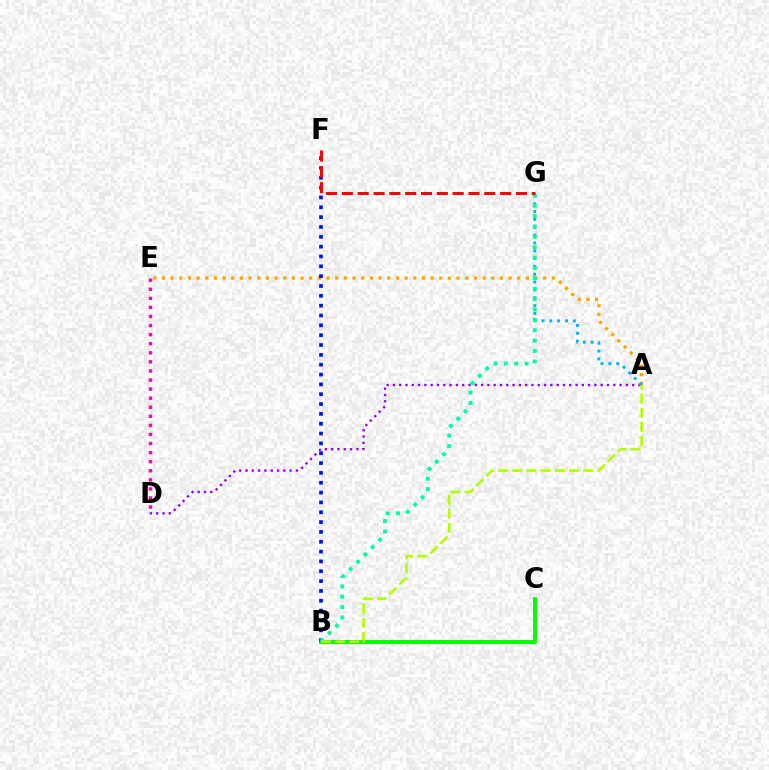{('A', 'E'): [{'color': '#ffa500', 'line_style': 'dotted', 'thickness': 2.35}], ('A', 'D'): [{'color': '#9b00ff', 'line_style': 'dotted', 'thickness': 1.71}], ('B', 'C'): [{'color': '#08ff00', 'line_style': 'solid', 'thickness': 2.88}], ('D', 'E'): [{'color': '#ff00bd', 'line_style': 'dotted', 'thickness': 2.47}], ('B', 'F'): [{'color': '#0010ff', 'line_style': 'dotted', 'thickness': 2.67}], ('A', 'G'): [{'color': '#00b5ff', 'line_style': 'dotted', 'thickness': 2.13}], ('B', 'G'): [{'color': '#00ff9d', 'line_style': 'dotted', 'thickness': 2.82}], ('A', 'B'): [{'color': '#b3ff00', 'line_style': 'dashed', 'thickness': 1.92}], ('F', 'G'): [{'color': '#ff0000', 'line_style': 'dashed', 'thickness': 2.15}]}